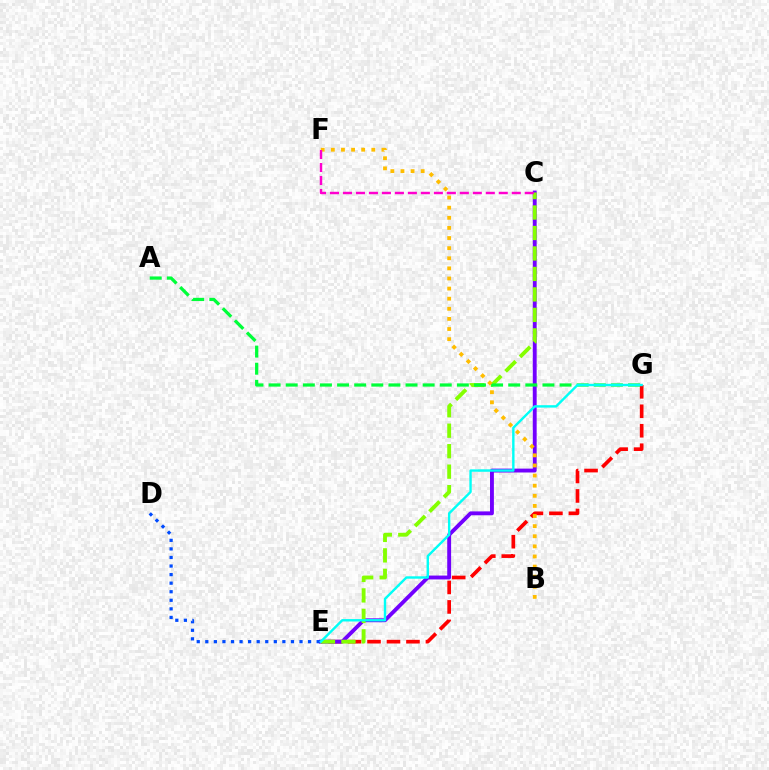{('E', 'G'): [{'color': '#ff0000', 'line_style': 'dashed', 'thickness': 2.65}, {'color': '#00fff6', 'line_style': 'solid', 'thickness': 1.73}], ('C', 'E'): [{'color': '#7200ff', 'line_style': 'solid', 'thickness': 2.79}, {'color': '#84ff00', 'line_style': 'dashed', 'thickness': 2.78}], ('A', 'G'): [{'color': '#00ff39', 'line_style': 'dashed', 'thickness': 2.33}], ('D', 'E'): [{'color': '#004bff', 'line_style': 'dotted', 'thickness': 2.33}], ('B', 'F'): [{'color': '#ffbd00', 'line_style': 'dotted', 'thickness': 2.75}], ('C', 'F'): [{'color': '#ff00cf', 'line_style': 'dashed', 'thickness': 1.76}]}